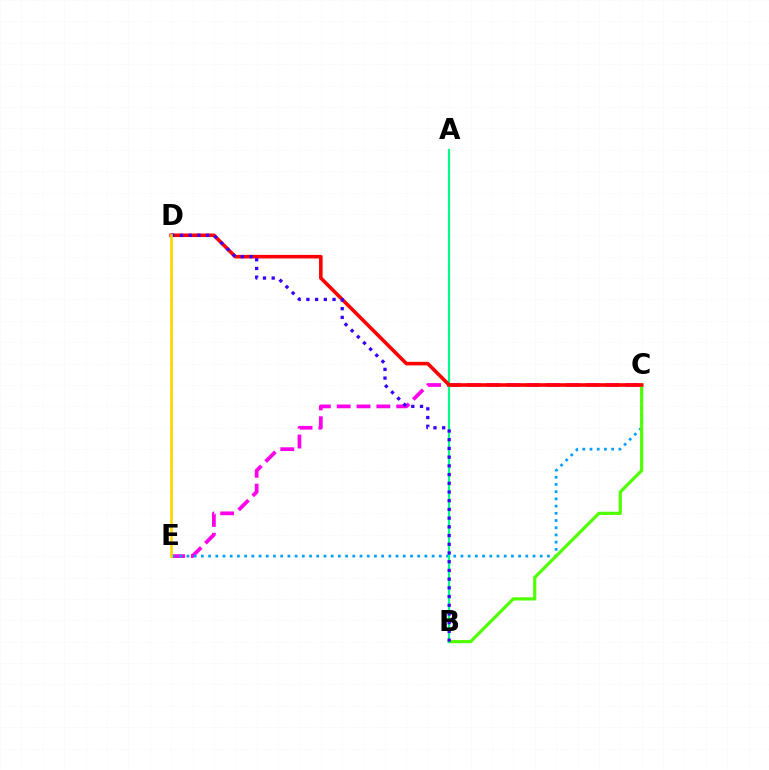{('C', 'E'): [{'color': '#ff00ed', 'line_style': 'dashed', 'thickness': 2.7}, {'color': '#009eff', 'line_style': 'dotted', 'thickness': 1.96}], ('B', 'C'): [{'color': '#4fff00', 'line_style': 'solid', 'thickness': 2.28}], ('A', 'B'): [{'color': '#00ff86', 'line_style': 'solid', 'thickness': 1.55}], ('C', 'D'): [{'color': '#ff0000', 'line_style': 'solid', 'thickness': 2.57}], ('B', 'D'): [{'color': '#3700ff', 'line_style': 'dotted', 'thickness': 2.37}], ('D', 'E'): [{'color': '#ffd500', 'line_style': 'solid', 'thickness': 1.94}]}